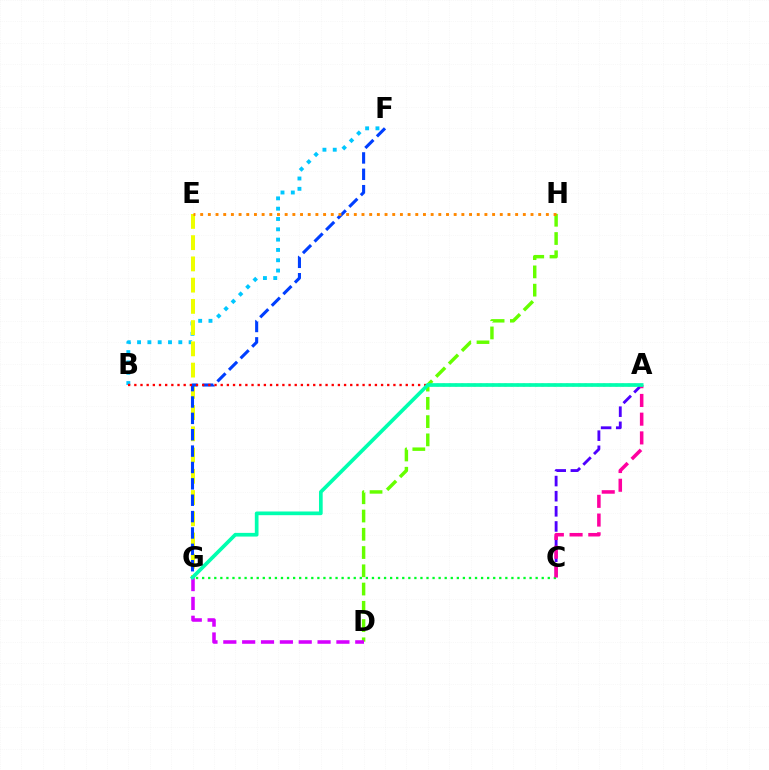{('A', 'C'): [{'color': '#4f00ff', 'line_style': 'dashed', 'thickness': 2.06}, {'color': '#ff00a0', 'line_style': 'dashed', 'thickness': 2.55}], ('B', 'F'): [{'color': '#00c7ff', 'line_style': 'dotted', 'thickness': 2.8}], ('E', 'G'): [{'color': '#eeff00', 'line_style': 'dashed', 'thickness': 2.89}], ('F', 'G'): [{'color': '#003fff', 'line_style': 'dashed', 'thickness': 2.22}], ('D', 'H'): [{'color': '#66ff00', 'line_style': 'dashed', 'thickness': 2.48}], ('C', 'G'): [{'color': '#00ff27', 'line_style': 'dotted', 'thickness': 1.65}], ('E', 'H'): [{'color': '#ff8800', 'line_style': 'dotted', 'thickness': 2.09}], ('A', 'B'): [{'color': '#ff0000', 'line_style': 'dotted', 'thickness': 1.68}], ('D', 'G'): [{'color': '#d600ff', 'line_style': 'dashed', 'thickness': 2.56}], ('A', 'G'): [{'color': '#00ffaf', 'line_style': 'solid', 'thickness': 2.66}]}